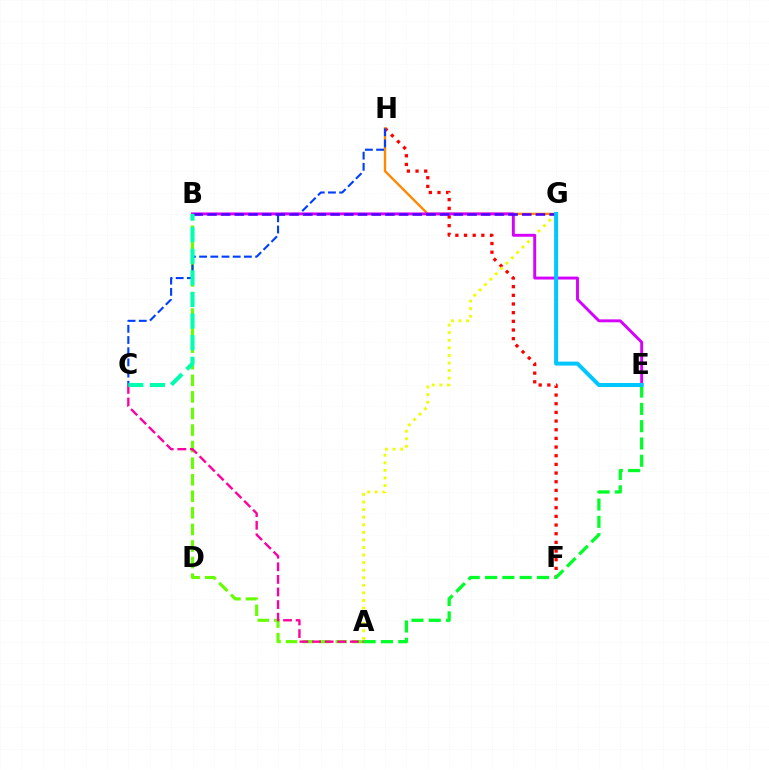{('A', 'B'): [{'color': '#66ff00', 'line_style': 'dashed', 'thickness': 2.25}], ('F', 'H'): [{'color': '#ff0000', 'line_style': 'dotted', 'thickness': 2.35}], ('G', 'H'): [{'color': '#ff8800', 'line_style': 'solid', 'thickness': 1.7}], ('A', 'G'): [{'color': '#eeff00', 'line_style': 'dotted', 'thickness': 2.06}], ('C', 'H'): [{'color': '#003fff', 'line_style': 'dashed', 'thickness': 1.52}], ('B', 'E'): [{'color': '#d600ff', 'line_style': 'solid', 'thickness': 2.1}], ('A', 'E'): [{'color': '#00ff27', 'line_style': 'dashed', 'thickness': 2.35}], ('B', 'G'): [{'color': '#4f00ff', 'line_style': 'dashed', 'thickness': 1.86}], ('A', 'C'): [{'color': '#ff00a0', 'line_style': 'dashed', 'thickness': 1.71}], ('E', 'G'): [{'color': '#00c7ff', 'line_style': 'solid', 'thickness': 2.87}], ('B', 'C'): [{'color': '#00ffaf', 'line_style': 'dashed', 'thickness': 2.93}]}